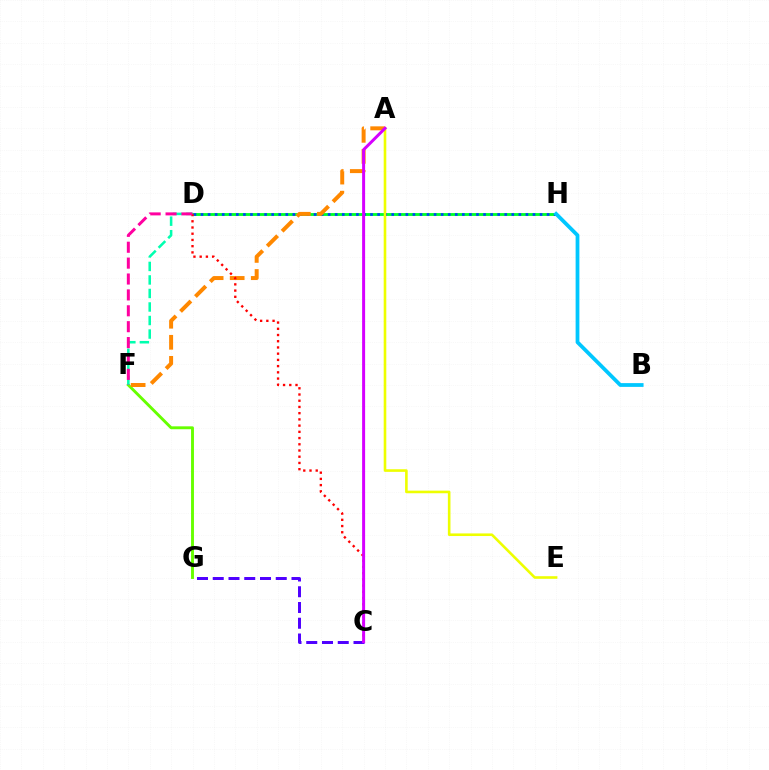{('D', 'H'): [{'color': '#00ff27', 'line_style': 'solid', 'thickness': 2.05}, {'color': '#003fff', 'line_style': 'dotted', 'thickness': 1.92}], ('C', 'G'): [{'color': '#4f00ff', 'line_style': 'dashed', 'thickness': 2.14}], ('F', 'G'): [{'color': '#66ff00', 'line_style': 'solid', 'thickness': 2.09}], ('D', 'F'): [{'color': '#00ffaf', 'line_style': 'dashed', 'thickness': 1.84}, {'color': '#ff00a0', 'line_style': 'dashed', 'thickness': 2.16}], ('A', 'E'): [{'color': '#eeff00', 'line_style': 'solid', 'thickness': 1.88}], ('B', 'H'): [{'color': '#00c7ff', 'line_style': 'solid', 'thickness': 2.71}], ('A', 'F'): [{'color': '#ff8800', 'line_style': 'dashed', 'thickness': 2.86}], ('C', 'D'): [{'color': '#ff0000', 'line_style': 'dotted', 'thickness': 1.69}], ('A', 'C'): [{'color': '#d600ff', 'line_style': 'solid', 'thickness': 2.15}]}